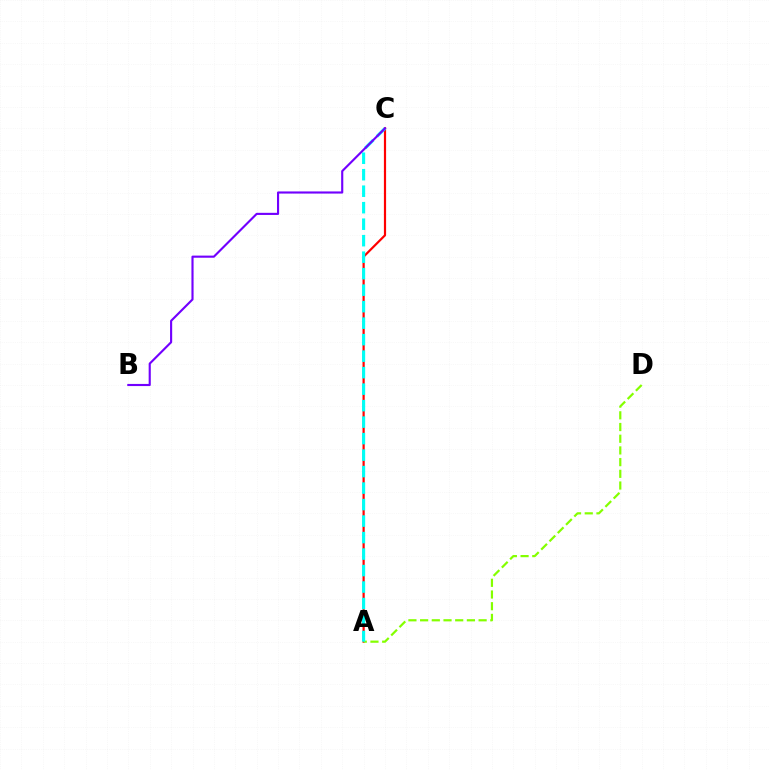{('A', 'C'): [{'color': '#ff0000', 'line_style': 'solid', 'thickness': 1.58}, {'color': '#00fff6', 'line_style': 'dashed', 'thickness': 2.24}], ('A', 'D'): [{'color': '#84ff00', 'line_style': 'dashed', 'thickness': 1.59}], ('B', 'C'): [{'color': '#7200ff', 'line_style': 'solid', 'thickness': 1.53}]}